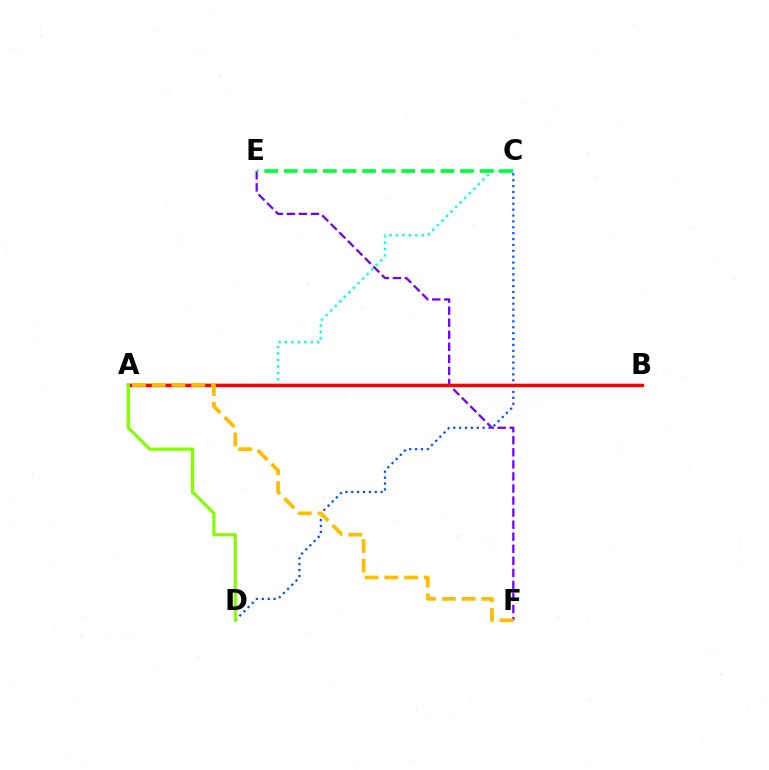{('A', 'C'): [{'color': '#00fff6', 'line_style': 'dotted', 'thickness': 1.75}], ('C', 'D'): [{'color': '#004bff', 'line_style': 'dotted', 'thickness': 1.6}], ('E', 'F'): [{'color': '#7200ff', 'line_style': 'dashed', 'thickness': 1.64}], ('C', 'E'): [{'color': '#00ff39', 'line_style': 'dashed', 'thickness': 2.66}], ('A', 'B'): [{'color': '#ff00cf', 'line_style': 'solid', 'thickness': 1.7}, {'color': '#ff0000', 'line_style': 'solid', 'thickness': 2.4}], ('A', 'D'): [{'color': '#84ff00', 'line_style': 'solid', 'thickness': 2.3}], ('A', 'F'): [{'color': '#ffbd00', 'line_style': 'dashed', 'thickness': 2.68}]}